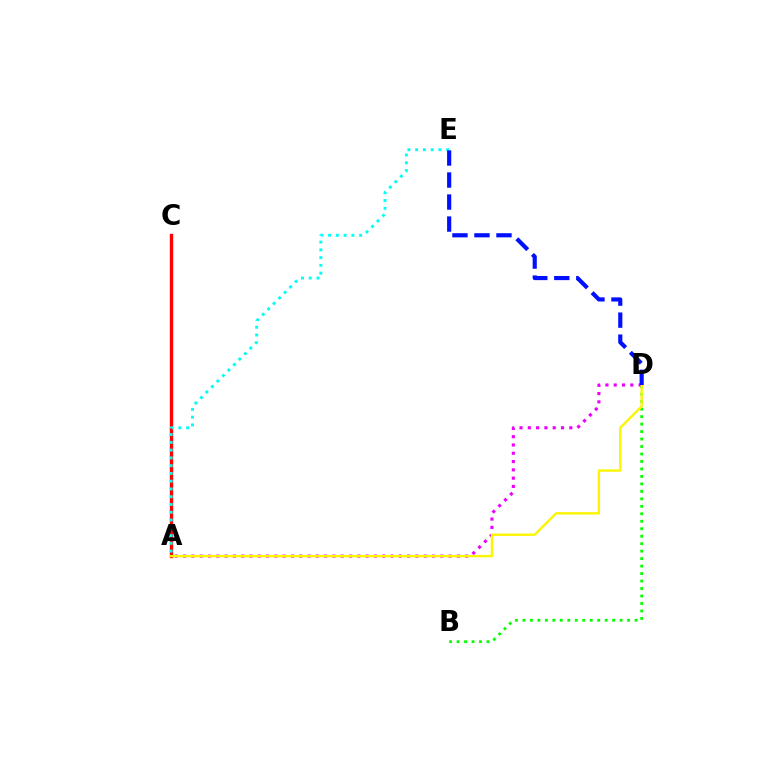{('B', 'D'): [{'color': '#08ff00', 'line_style': 'dotted', 'thickness': 2.03}], ('A', 'C'): [{'color': '#ff0000', 'line_style': 'solid', 'thickness': 2.42}], ('A', 'D'): [{'color': '#ee00ff', 'line_style': 'dotted', 'thickness': 2.25}, {'color': '#fcf500', 'line_style': 'solid', 'thickness': 1.7}], ('A', 'E'): [{'color': '#00fff6', 'line_style': 'dotted', 'thickness': 2.11}], ('D', 'E'): [{'color': '#0010ff', 'line_style': 'dashed', 'thickness': 2.99}]}